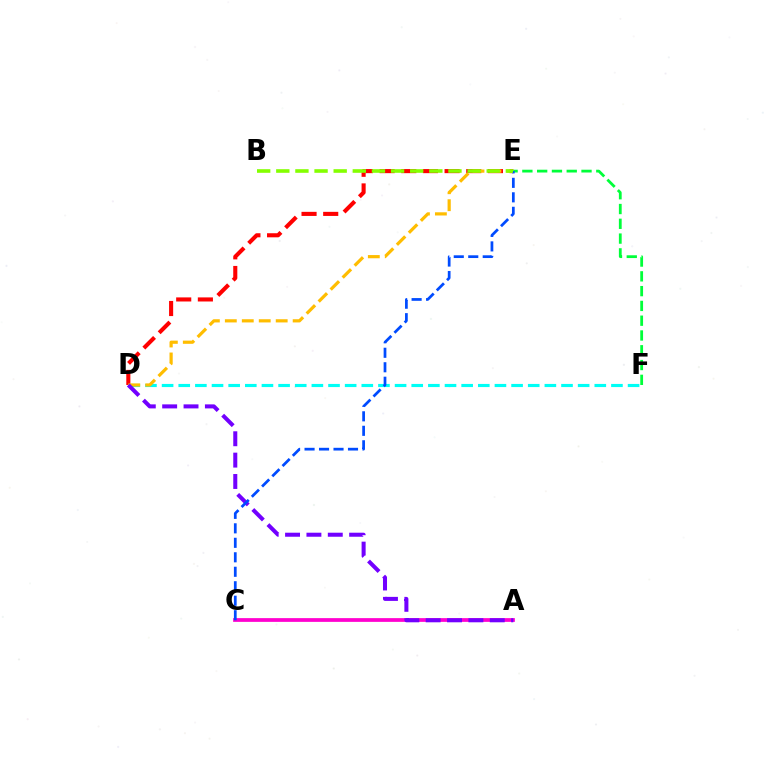{('D', 'E'): [{'color': '#ff0000', 'line_style': 'dashed', 'thickness': 2.94}, {'color': '#ffbd00', 'line_style': 'dashed', 'thickness': 2.3}], ('D', 'F'): [{'color': '#00fff6', 'line_style': 'dashed', 'thickness': 2.26}], ('E', 'F'): [{'color': '#00ff39', 'line_style': 'dashed', 'thickness': 2.01}], ('A', 'C'): [{'color': '#ff00cf', 'line_style': 'solid', 'thickness': 2.7}], ('A', 'D'): [{'color': '#7200ff', 'line_style': 'dashed', 'thickness': 2.9}], ('C', 'E'): [{'color': '#004bff', 'line_style': 'dashed', 'thickness': 1.97}], ('B', 'E'): [{'color': '#84ff00', 'line_style': 'dashed', 'thickness': 2.6}]}